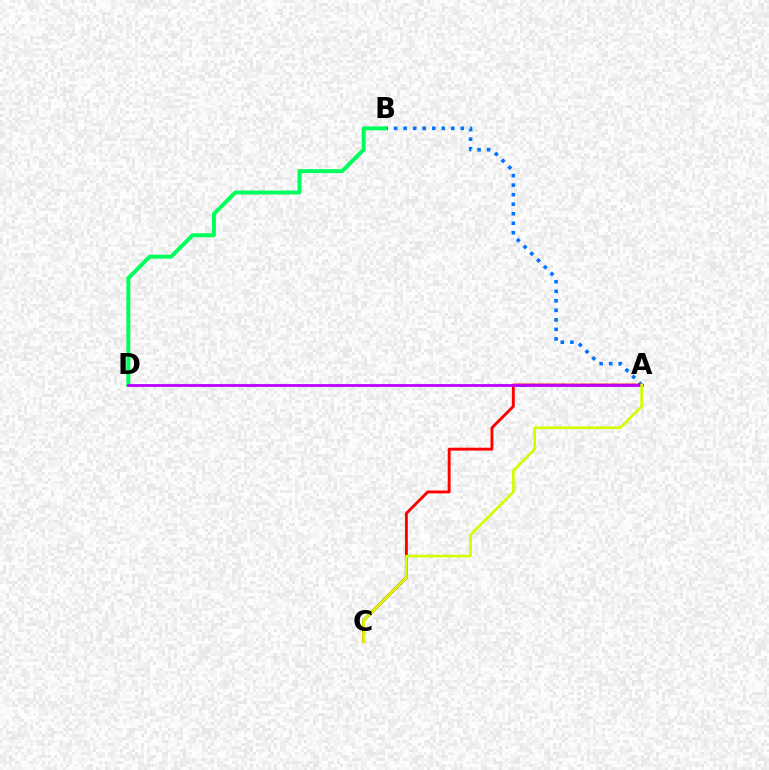{('A', 'B'): [{'color': '#0074ff', 'line_style': 'dotted', 'thickness': 2.59}], ('B', 'D'): [{'color': '#00ff5c', 'line_style': 'solid', 'thickness': 2.85}], ('A', 'C'): [{'color': '#ff0000', 'line_style': 'solid', 'thickness': 2.07}, {'color': '#d1ff00', 'line_style': 'solid', 'thickness': 1.94}], ('A', 'D'): [{'color': '#b900ff', 'line_style': 'solid', 'thickness': 2.02}]}